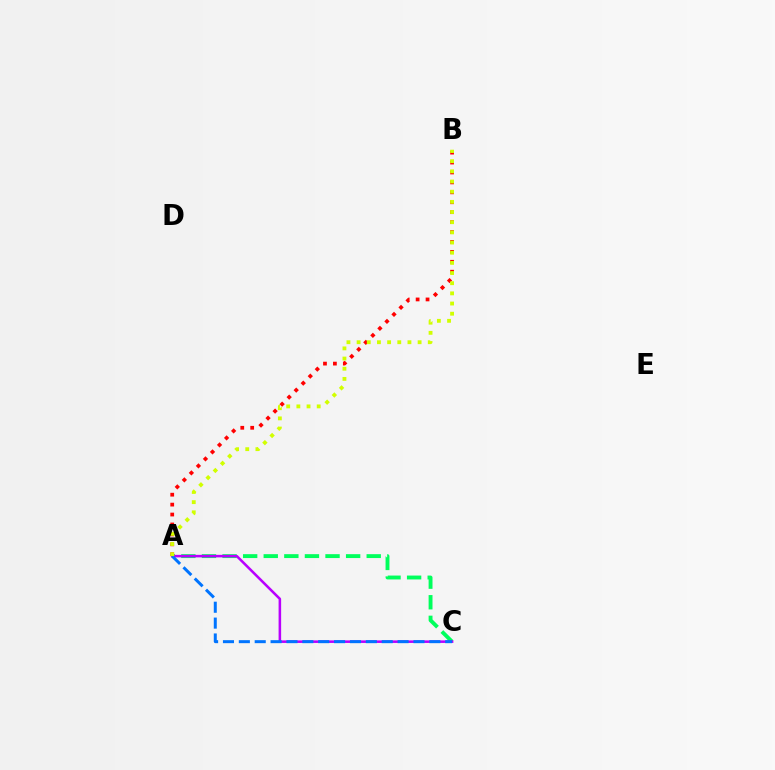{('A', 'C'): [{'color': '#00ff5c', 'line_style': 'dashed', 'thickness': 2.8}, {'color': '#b900ff', 'line_style': 'solid', 'thickness': 1.83}, {'color': '#0074ff', 'line_style': 'dashed', 'thickness': 2.16}], ('A', 'B'): [{'color': '#ff0000', 'line_style': 'dotted', 'thickness': 2.7}, {'color': '#d1ff00', 'line_style': 'dotted', 'thickness': 2.76}]}